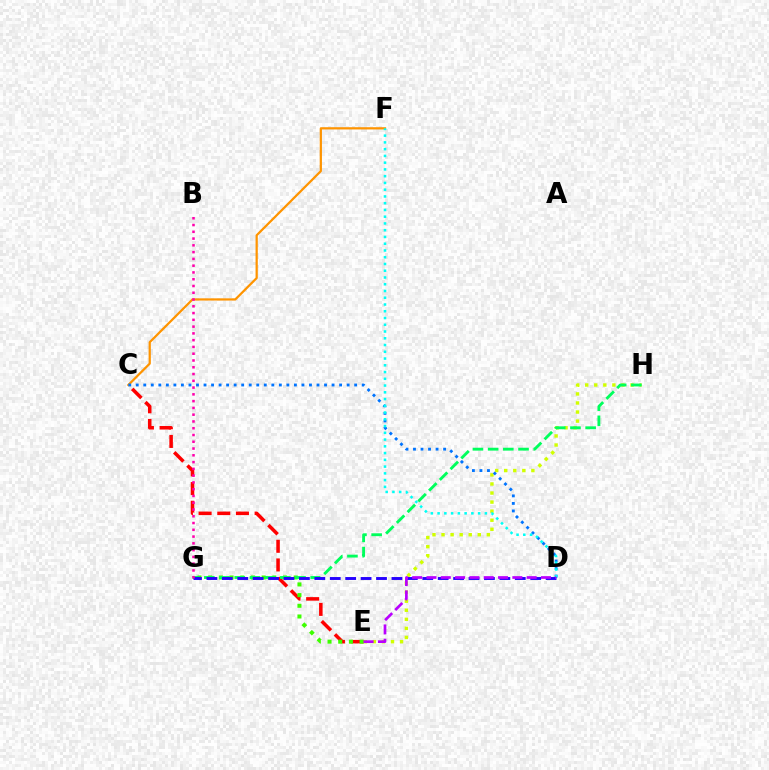{('E', 'H'): [{'color': '#d1ff00', 'line_style': 'dotted', 'thickness': 2.46}], ('C', 'F'): [{'color': '#ff9400', 'line_style': 'solid', 'thickness': 1.61}], ('C', 'E'): [{'color': '#ff0000', 'line_style': 'dashed', 'thickness': 2.54}], ('C', 'D'): [{'color': '#0074ff', 'line_style': 'dotted', 'thickness': 2.05}], ('E', 'G'): [{'color': '#3dff00', 'line_style': 'dotted', 'thickness': 2.9}], ('D', 'F'): [{'color': '#00fff6', 'line_style': 'dotted', 'thickness': 1.84}], ('G', 'H'): [{'color': '#00ff5c', 'line_style': 'dashed', 'thickness': 2.06}], ('D', 'G'): [{'color': '#2500ff', 'line_style': 'dashed', 'thickness': 2.09}], ('B', 'G'): [{'color': '#ff00ac', 'line_style': 'dotted', 'thickness': 1.84}], ('D', 'E'): [{'color': '#b900ff', 'line_style': 'dashed', 'thickness': 1.94}]}